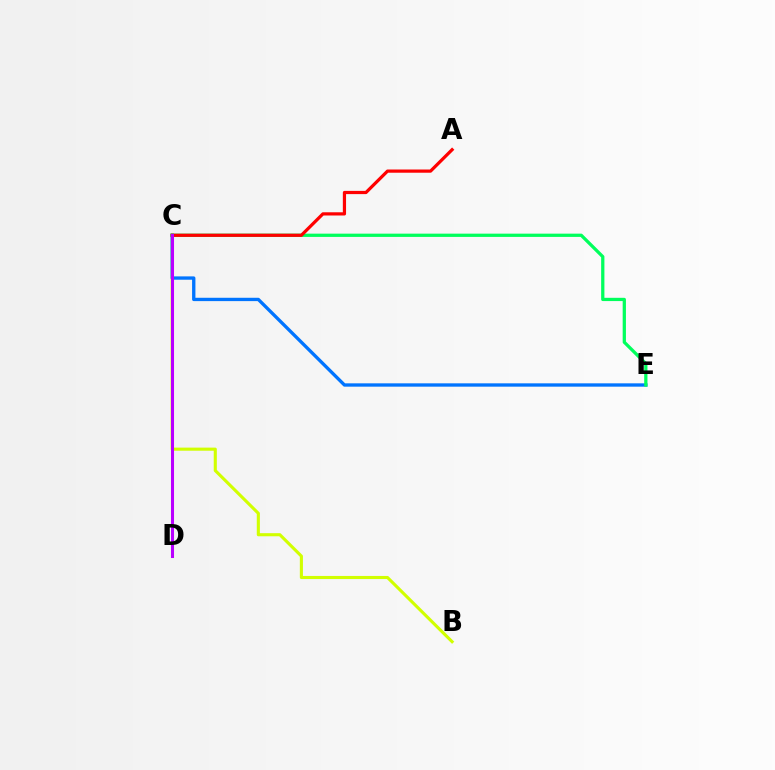{('B', 'C'): [{'color': '#d1ff00', 'line_style': 'solid', 'thickness': 2.23}], ('C', 'E'): [{'color': '#0074ff', 'line_style': 'solid', 'thickness': 2.4}, {'color': '#00ff5c', 'line_style': 'solid', 'thickness': 2.35}], ('A', 'C'): [{'color': '#ff0000', 'line_style': 'solid', 'thickness': 2.32}], ('C', 'D'): [{'color': '#b900ff', 'line_style': 'solid', 'thickness': 2.19}]}